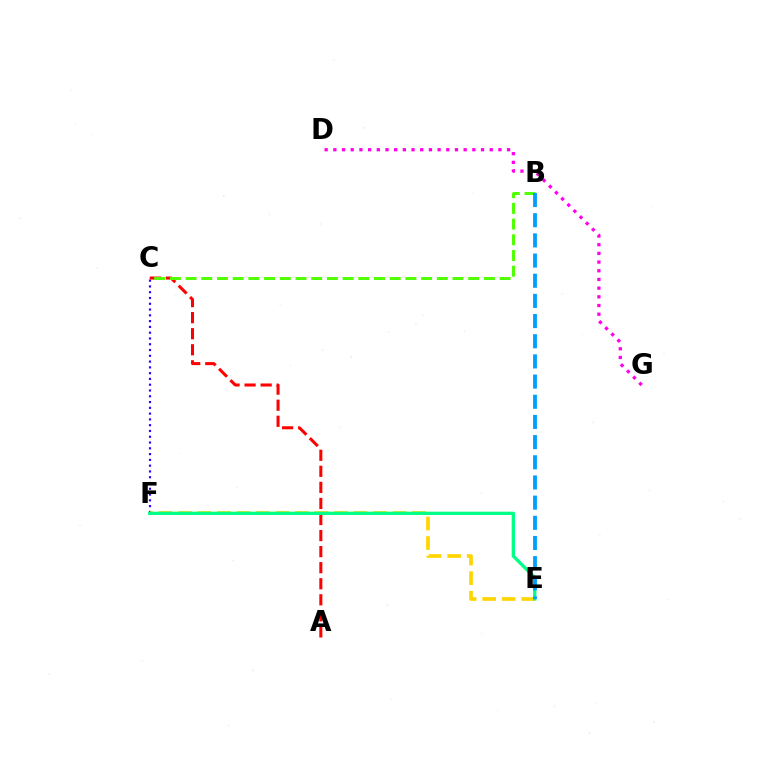{('C', 'F'): [{'color': '#3700ff', 'line_style': 'dotted', 'thickness': 1.57}], ('A', 'C'): [{'color': '#ff0000', 'line_style': 'dashed', 'thickness': 2.18}], ('E', 'F'): [{'color': '#ffd500', 'line_style': 'dashed', 'thickness': 2.65}, {'color': '#00ff86', 'line_style': 'solid', 'thickness': 2.37}], ('B', 'C'): [{'color': '#4fff00', 'line_style': 'dashed', 'thickness': 2.13}], ('D', 'G'): [{'color': '#ff00ed', 'line_style': 'dotted', 'thickness': 2.36}], ('B', 'E'): [{'color': '#009eff', 'line_style': 'dashed', 'thickness': 2.74}]}